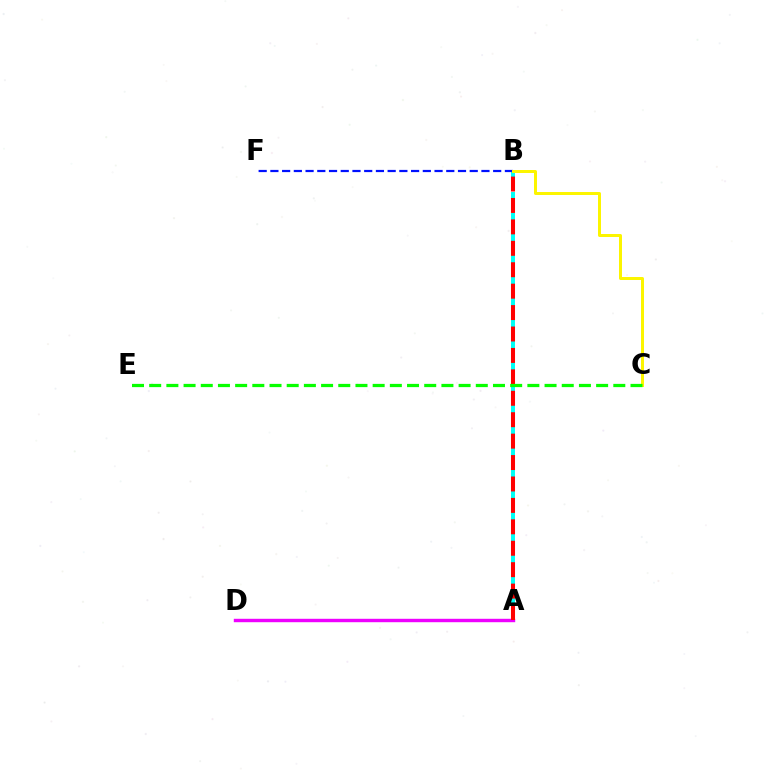{('A', 'D'): [{'color': '#ee00ff', 'line_style': 'solid', 'thickness': 2.46}], ('A', 'B'): [{'color': '#00fff6', 'line_style': 'dashed', 'thickness': 2.85}, {'color': '#ff0000', 'line_style': 'dashed', 'thickness': 2.91}], ('B', 'F'): [{'color': '#0010ff', 'line_style': 'dashed', 'thickness': 1.59}], ('B', 'C'): [{'color': '#fcf500', 'line_style': 'solid', 'thickness': 2.16}], ('C', 'E'): [{'color': '#08ff00', 'line_style': 'dashed', 'thickness': 2.34}]}